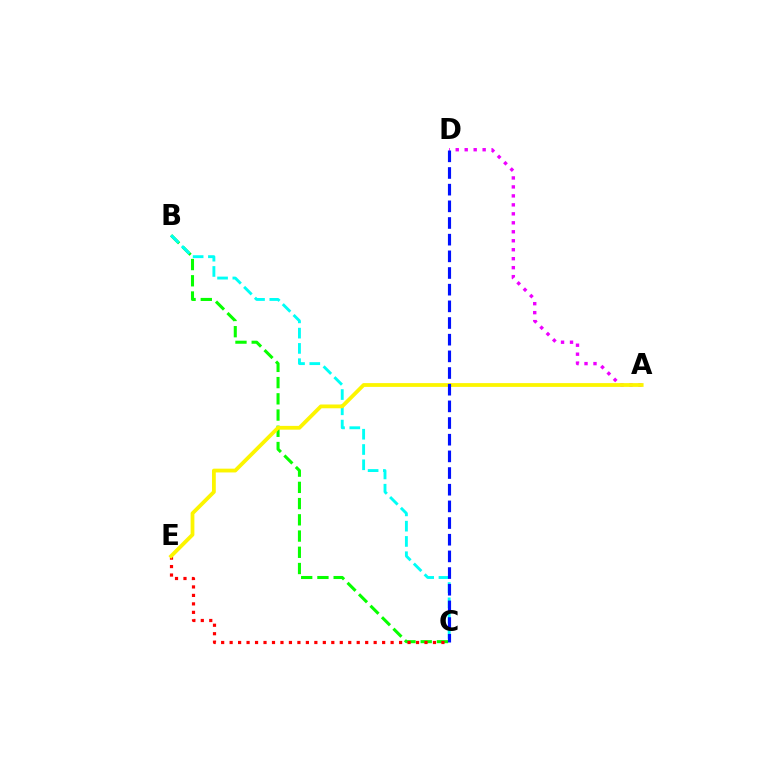{('A', 'D'): [{'color': '#ee00ff', 'line_style': 'dotted', 'thickness': 2.44}], ('B', 'C'): [{'color': '#08ff00', 'line_style': 'dashed', 'thickness': 2.21}, {'color': '#00fff6', 'line_style': 'dashed', 'thickness': 2.07}], ('C', 'E'): [{'color': '#ff0000', 'line_style': 'dotted', 'thickness': 2.3}], ('A', 'E'): [{'color': '#fcf500', 'line_style': 'solid', 'thickness': 2.72}], ('C', 'D'): [{'color': '#0010ff', 'line_style': 'dashed', 'thickness': 2.26}]}